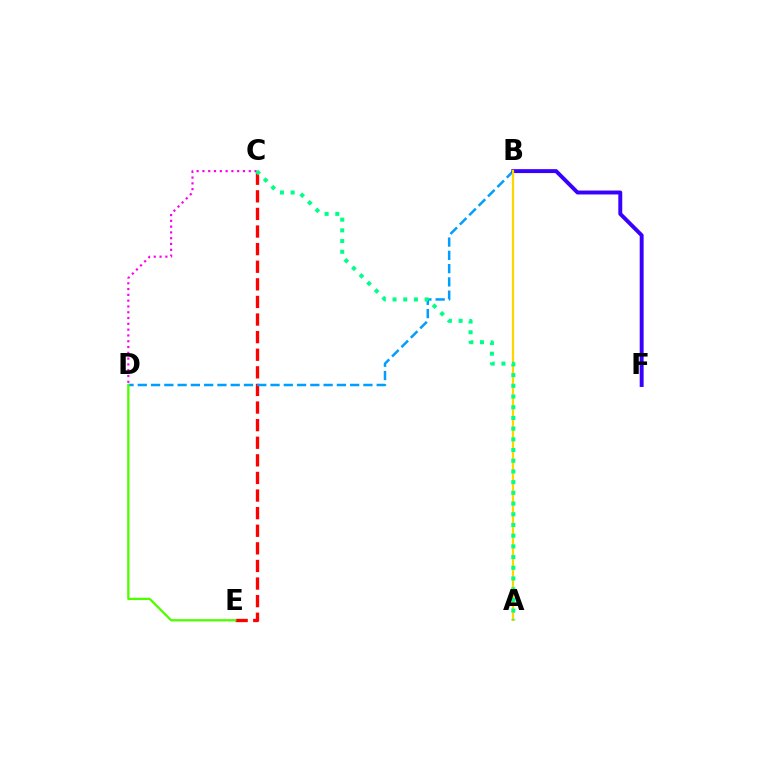{('C', 'E'): [{'color': '#ff0000', 'line_style': 'dashed', 'thickness': 2.39}], ('B', 'D'): [{'color': '#009eff', 'line_style': 'dashed', 'thickness': 1.8}], ('B', 'F'): [{'color': '#3700ff', 'line_style': 'solid', 'thickness': 2.82}], ('C', 'D'): [{'color': '#ff00ed', 'line_style': 'dotted', 'thickness': 1.57}], ('A', 'B'): [{'color': '#ffd500', 'line_style': 'solid', 'thickness': 1.63}], ('A', 'C'): [{'color': '#00ff86', 'line_style': 'dotted', 'thickness': 2.91}], ('D', 'E'): [{'color': '#4fff00', 'line_style': 'solid', 'thickness': 1.65}]}